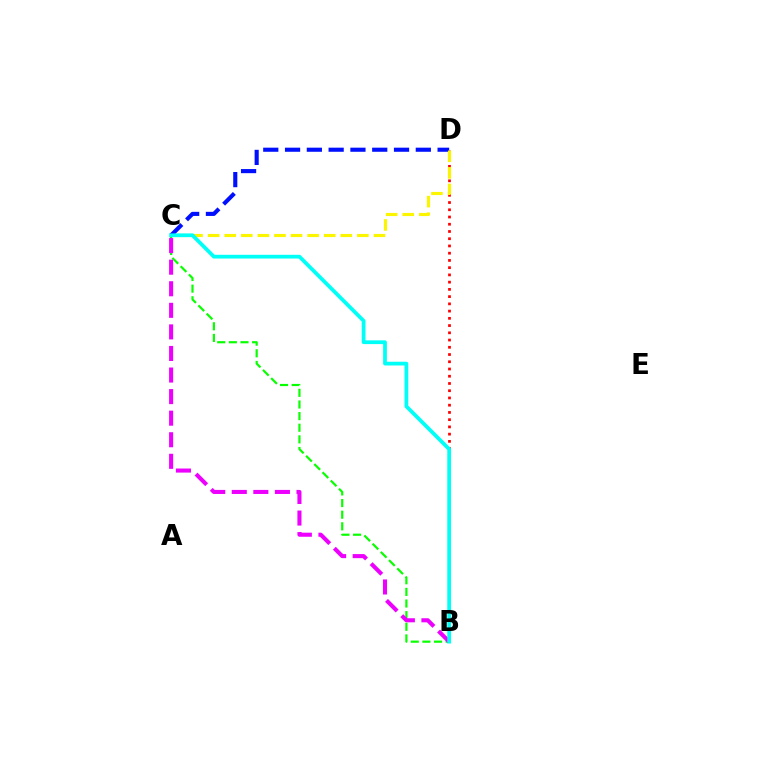{('B', 'D'): [{'color': '#ff0000', 'line_style': 'dotted', 'thickness': 1.97}], ('C', 'D'): [{'color': '#0010ff', 'line_style': 'dashed', 'thickness': 2.96}, {'color': '#fcf500', 'line_style': 'dashed', 'thickness': 2.25}], ('B', 'C'): [{'color': '#08ff00', 'line_style': 'dashed', 'thickness': 1.58}, {'color': '#ee00ff', 'line_style': 'dashed', 'thickness': 2.93}, {'color': '#00fff6', 'line_style': 'solid', 'thickness': 2.7}]}